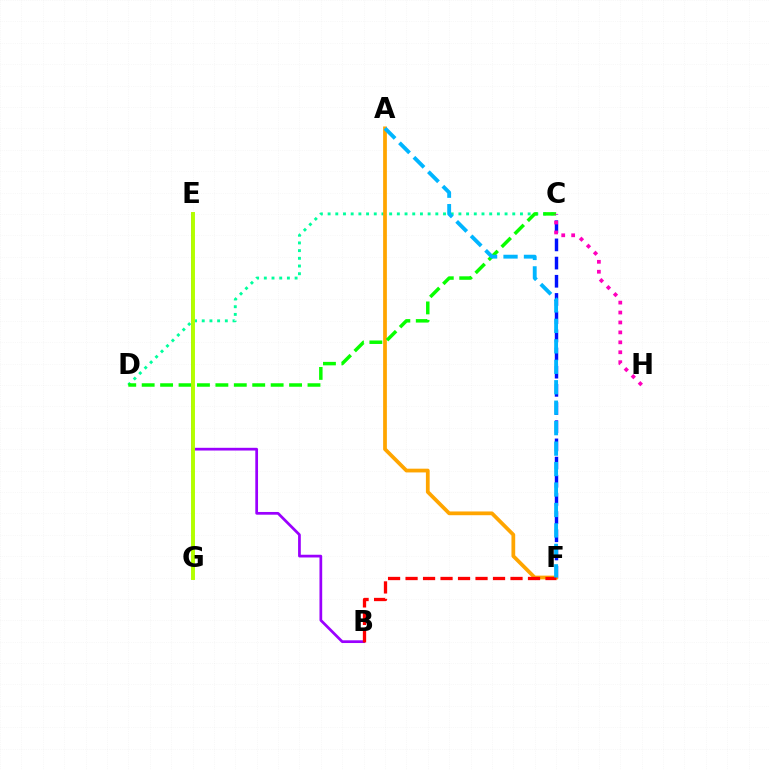{('C', 'F'): [{'color': '#0010ff', 'line_style': 'dashed', 'thickness': 2.47}], ('C', 'D'): [{'color': '#00ff9d', 'line_style': 'dotted', 'thickness': 2.09}, {'color': '#08ff00', 'line_style': 'dashed', 'thickness': 2.5}], ('A', 'F'): [{'color': '#ffa500', 'line_style': 'solid', 'thickness': 2.7}, {'color': '#00b5ff', 'line_style': 'dashed', 'thickness': 2.78}], ('B', 'E'): [{'color': '#9b00ff', 'line_style': 'solid', 'thickness': 1.96}], ('B', 'F'): [{'color': '#ff0000', 'line_style': 'dashed', 'thickness': 2.38}], ('C', 'H'): [{'color': '#ff00bd', 'line_style': 'dotted', 'thickness': 2.7}], ('E', 'G'): [{'color': '#b3ff00', 'line_style': 'solid', 'thickness': 2.83}]}